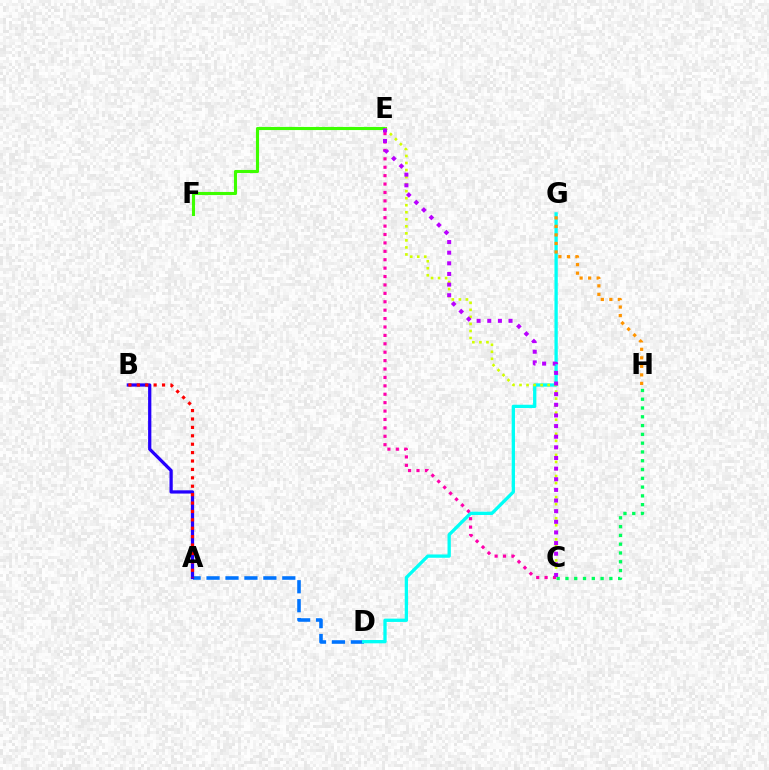{('A', 'D'): [{'color': '#0074ff', 'line_style': 'dashed', 'thickness': 2.57}], ('E', 'F'): [{'color': '#3dff00', 'line_style': 'solid', 'thickness': 2.24}], ('C', 'H'): [{'color': '#00ff5c', 'line_style': 'dotted', 'thickness': 2.39}], ('D', 'G'): [{'color': '#00fff6', 'line_style': 'solid', 'thickness': 2.38}], ('A', 'B'): [{'color': '#2500ff', 'line_style': 'solid', 'thickness': 2.34}, {'color': '#ff0000', 'line_style': 'dotted', 'thickness': 2.28}], ('C', 'E'): [{'color': '#ff00ac', 'line_style': 'dotted', 'thickness': 2.28}, {'color': '#d1ff00', 'line_style': 'dotted', 'thickness': 1.91}, {'color': '#b900ff', 'line_style': 'dotted', 'thickness': 2.89}], ('G', 'H'): [{'color': '#ff9400', 'line_style': 'dotted', 'thickness': 2.31}]}